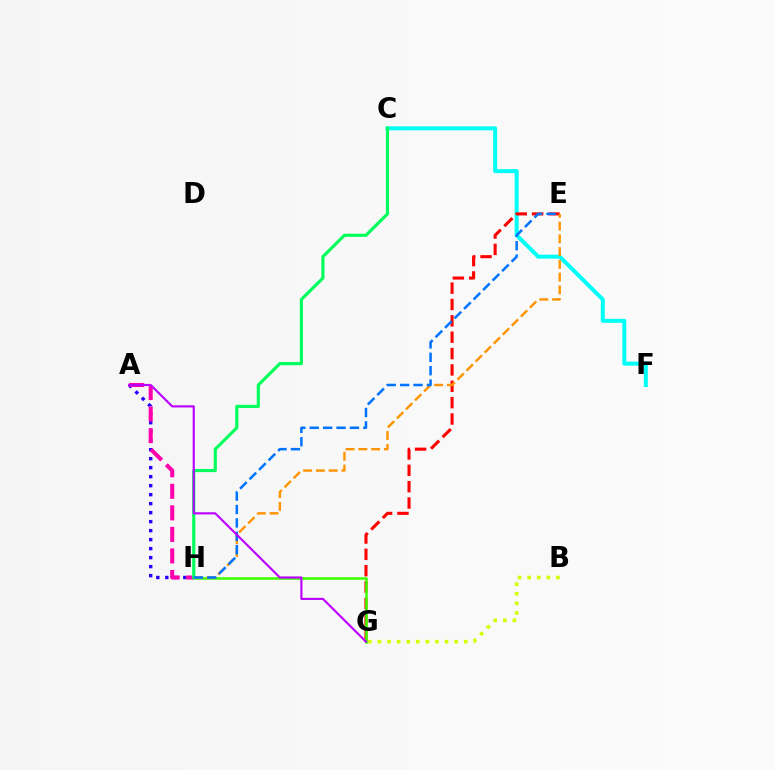{('C', 'F'): [{'color': '#00fff6', 'line_style': 'solid', 'thickness': 2.88}], ('E', 'G'): [{'color': '#ff0000', 'line_style': 'dashed', 'thickness': 2.22}], ('G', 'H'): [{'color': '#3dff00', 'line_style': 'solid', 'thickness': 1.83}], ('E', 'H'): [{'color': '#ff9400', 'line_style': 'dashed', 'thickness': 1.73}, {'color': '#0074ff', 'line_style': 'dashed', 'thickness': 1.82}], ('A', 'H'): [{'color': '#2500ff', 'line_style': 'dotted', 'thickness': 2.44}, {'color': '#ff00ac', 'line_style': 'dashed', 'thickness': 2.93}], ('C', 'H'): [{'color': '#00ff5c', 'line_style': 'solid', 'thickness': 2.27}], ('A', 'G'): [{'color': '#b900ff', 'line_style': 'solid', 'thickness': 1.53}], ('B', 'G'): [{'color': '#d1ff00', 'line_style': 'dotted', 'thickness': 2.6}]}